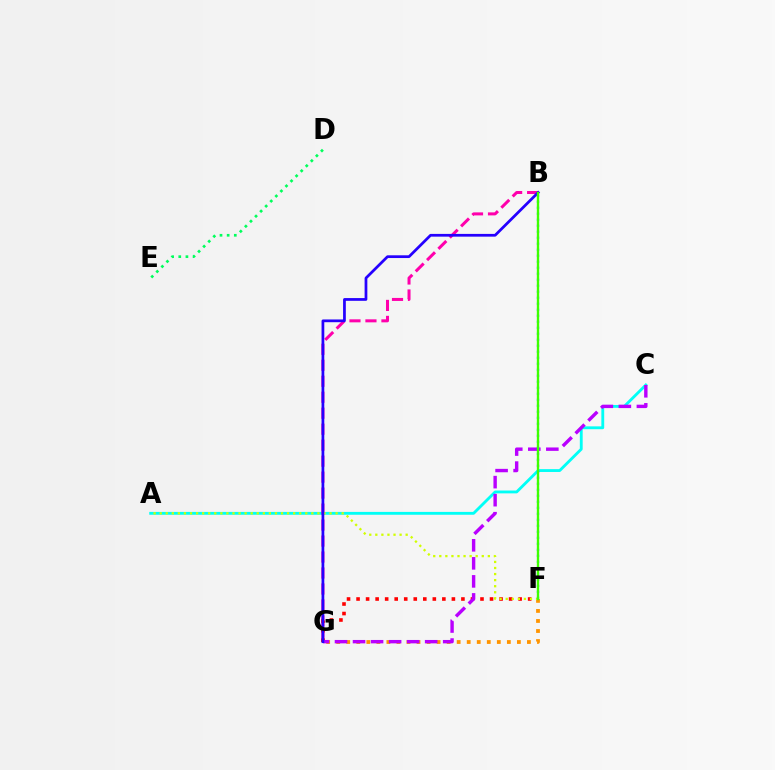{('A', 'C'): [{'color': '#00fff6', 'line_style': 'solid', 'thickness': 2.05}], ('B', 'G'): [{'color': '#ff00ac', 'line_style': 'dashed', 'thickness': 2.17}, {'color': '#2500ff', 'line_style': 'solid', 'thickness': 1.97}], ('F', 'G'): [{'color': '#ff0000', 'line_style': 'dotted', 'thickness': 2.59}, {'color': '#ff9400', 'line_style': 'dotted', 'thickness': 2.73}], ('A', 'F'): [{'color': '#d1ff00', 'line_style': 'dotted', 'thickness': 1.65}], ('C', 'G'): [{'color': '#b900ff', 'line_style': 'dashed', 'thickness': 2.45}], ('D', 'E'): [{'color': '#00ff5c', 'line_style': 'dotted', 'thickness': 1.94}], ('B', 'F'): [{'color': '#0074ff', 'line_style': 'dotted', 'thickness': 1.63}, {'color': '#3dff00', 'line_style': 'solid', 'thickness': 1.7}]}